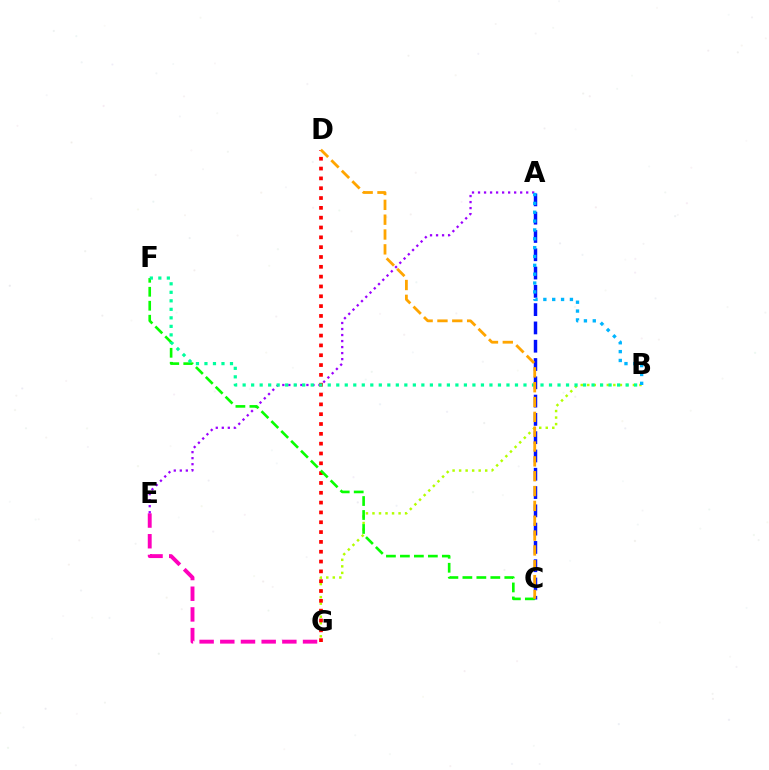{('E', 'G'): [{'color': '#ff00bd', 'line_style': 'dashed', 'thickness': 2.81}], ('A', 'C'): [{'color': '#0010ff', 'line_style': 'dashed', 'thickness': 2.48}], ('B', 'G'): [{'color': '#b3ff00', 'line_style': 'dotted', 'thickness': 1.77}], ('A', 'E'): [{'color': '#9b00ff', 'line_style': 'dotted', 'thickness': 1.64}], ('D', 'G'): [{'color': '#ff0000', 'line_style': 'dotted', 'thickness': 2.67}], ('C', 'F'): [{'color': '#08ff00', 'line_style': 'dashed', 'thickness': 1.9}], ('B', 'F'): [{'color': '#00ff9d', 'line_style': 'dotted', 'thickness': 2.31}], ('C', 'D'): [{'color': '#ffa500', 'line_style': 'dashed', 'thickness': 2.02}], ('A', 'B'): [{'color': '#00b5ff', 'line_style': 'dotted', 'thickness': 2.4}]}